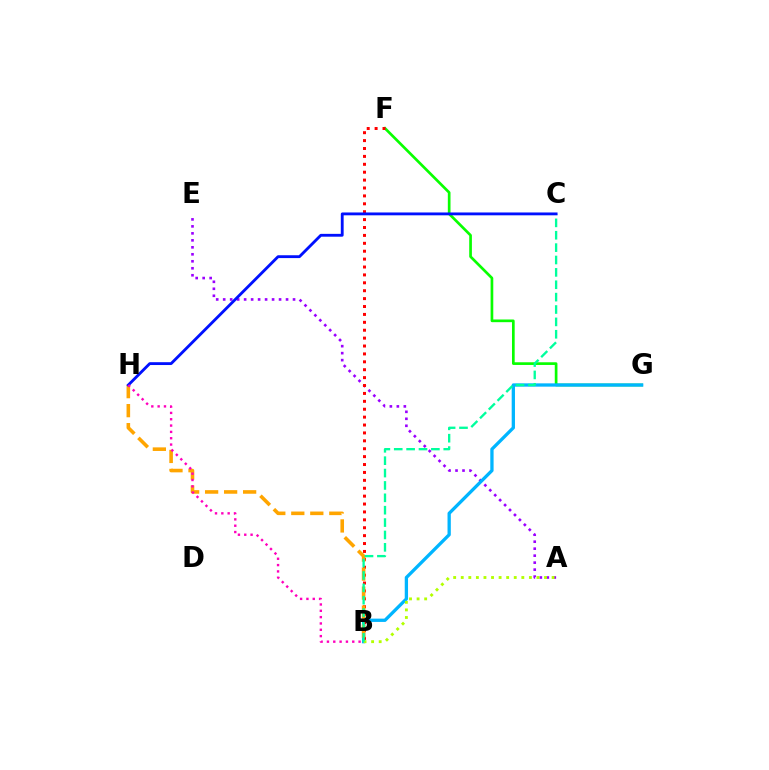{('A', 'E'): [{'color': '#9b00ff', 'line_style': 'dotted', 'thickness': 1.9}], ('F', 'G'): [{'color': '#08ff00', 'line_style': 'solid', 'thickness': 1.93}], ('B', 'G'): [{'color': '#00b5ff', 'line_style': 'solid', 'thickness': 2.37}], ('B', 'F'): [{'color': '#ff0000', 'line_style': 'dotted', 'thickness': 2.15}], ('B', 'H'): [{'color': '#ffa500', 'line_style': 'dashed', 'thickness': 2.58}, {'color': '#ff00bd', 'line_style': 'dotted', 'thickness': 1.72}], ('A', 'B'): [{'color': '#b3ff00', 'line_style': 'dotted', 'thickness': 2.06}], ('B', 'C'): [{'color': '#00ff9d', 'line_style': 'dashed', 'thickness': 1.68}], ('C', 'H'): [{'color': '#0010ff', 'line_style': 'solid', 'thickness': 2.04}]}